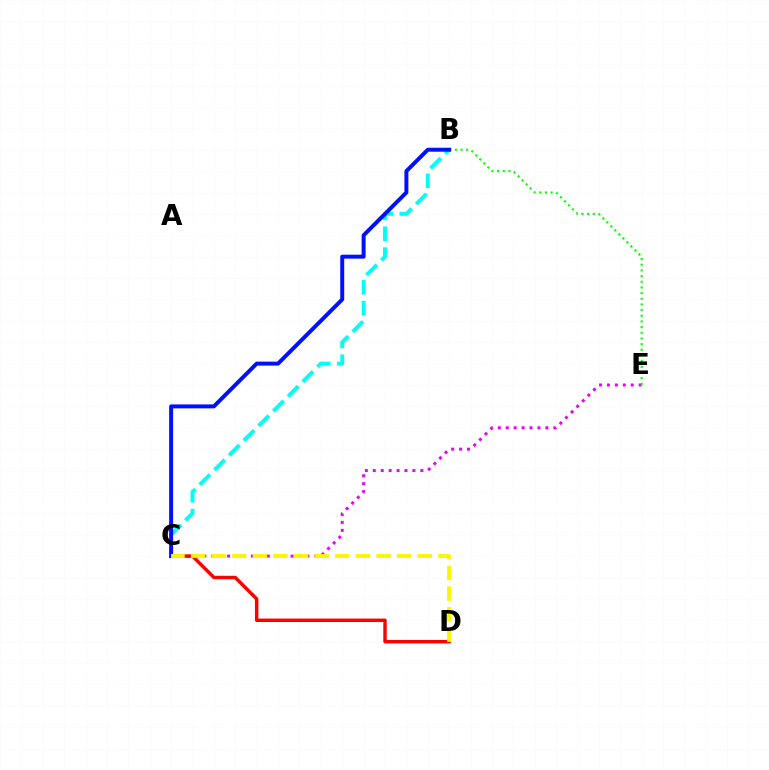{('B', 'C'): [{'color': '#00fff6', 'line_style': 'dashed', 'thickness': 2.83}, {'color': '#0010ff', 'line_style': 'solid', 'thickness': 2.85}], ('C', 'E'): [{'color': '#ee00ff', 'line_style': 'dotted', 'thickness': 2.15}], ('C', 'D'): [{'color': '#ff0000', 'line_style': 'solid', 'thickness': 2.47}, {'color': '#fcf500', 'line_style': 'dashed', 'thickness': 2.8}], ('B', 'E'): [{'color': '#08ff00', 'line_style': 'dotted', 'thickness': 1.54}]}